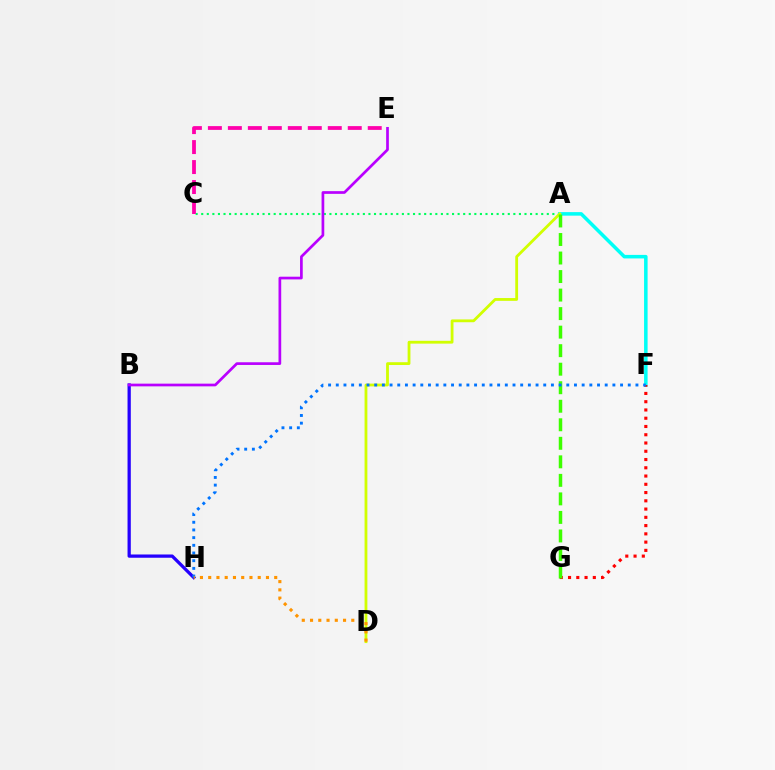{('A', 'C'): [{'color': '#00ff5c', 'line_style': 'dotted', 'thickness': 1.51}], ('B', 'H'): [{'color': '#2500ff', 'line_style': 'solid', 'thickness': 2.35}], ('A', 'F'): [{'color': '#00fff6', 'line_style': 'solid', 'thickness': 2.54}], ('F', 'G'): [{'color': '#ff0000', 'line_style': 'dotted', 'thickness': 2.24}], ('A', 'D'): [{'color': '#d1ff00', 'line_style': 'solid', 'thickness': 2.02}], ('A', 'G'): [{'color': '#3dff00', 'line_style': 'dashed', 'thickness': 2.52}], ('B', 'E'): [{'color': '#b900ff', 'line_style': 'solid', 'thickness': 1.95}], ('C', 'E'): [{'color': '#ff00ac', 'line_style': 'dashed', 'thickness': 2.71}], ('F', 'H'): [{'color': '#0074ff', 'line_style': 'dotted', 'thickness': 2.09}], ('D', 'H'): [{'color': '#ff9400', 'line_style': 'dotted', 'thickness': 2.24}]}